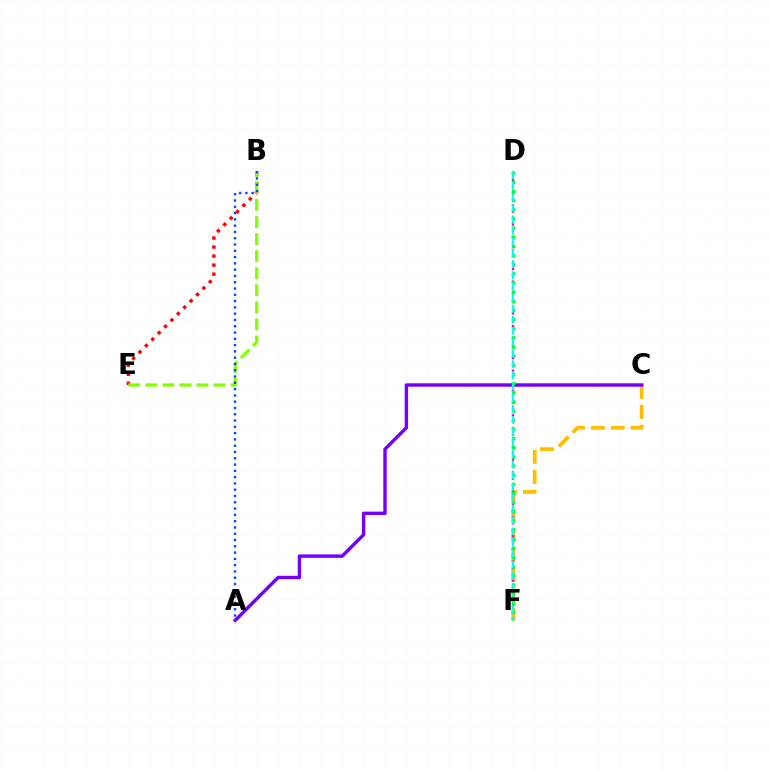{('C', 'F'): [{'color': '#ffbd00', 'line_style': 'dashed', 'thickness': 2.71}], ('B', 'E'): [{'color': '#ff0000', 'line_style': 'dotted', 'thickness': 2.45}, {'color': '#84ff00', 'line_style': 'dashed', 'thickness': 2.32}], ('A', 'C'): [{'color': '#7200ff', 'line_style': 'solid', 'thickness': 2.45}], ('D', 'F'): [{'color': '#ff00cf', 'line_style': 'dotted', 'thickness': 1.73}, {'color': '#00ff39', 'line_style': 'dotted', 'thickness': 2.49}, {'color': '#00fff6', 'line_style': 'dashed', 'thickness': 1.51}], ('A', 'B'): [{'color': '#004bff', 'line_style': 'dotted', 'thickness': 1.71}]}